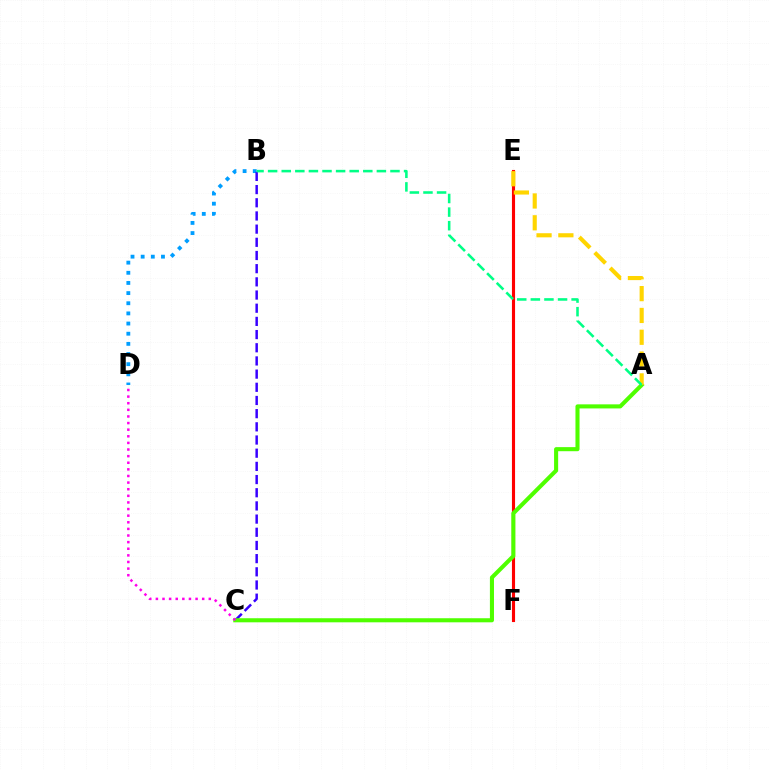{('B', 'D'): [{'color': '#009eff', 'line_style': 'dotted', 'thickness': 2.76}], ('E', 'F'): [{'color': '#ff0000', 'line_style': 'solid', 'thickness': 2.25}], ('B', 'C'): [{'color': '#3700ff', 'line_style': 'dashed', 'thickness': 1.79}], ('A', 'C'): [{'color': '#4fff00', 'line_style': 'solid', 'thickness': 2.94}], ('A', 'E'): [{'color': '#ffd500', 'line_style': 'dashed', 'thickness': 2.96}], ('C', 'D'): [{'color': '#ff00ed', 'line_style': 'dotted', 'thickness': 1.8}], ('A', 'B'): [{'color': '#00ff86', 'line_style': 'dashed', 'thickness': 1.85}]}